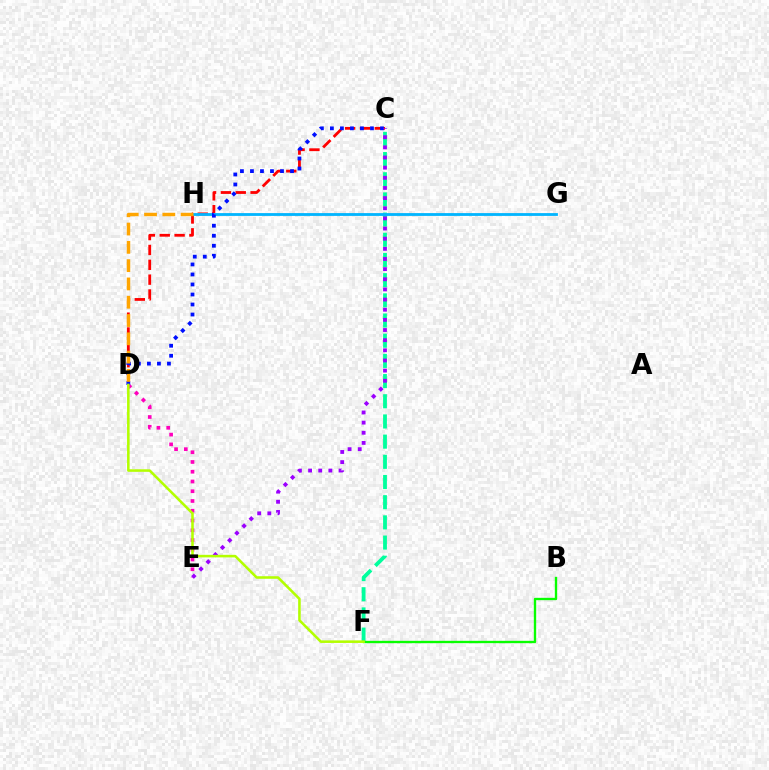{('C', 'D'): [{'color': '#ff0000', 'line_style': 'dashed', 'thickness': 2.02}, {'color': '#0010ff', 'line_style': 'dotted', 'thickness': 2.72}], ('C', 'F'): [{'color': '#00ff9d', 'line_style': 'dashed', 'thickness': 2.74}], ('G', 'H'): [{'color': '#00b5ff', 'line_style': 'solid', 'thickness': 2.02}], ('D', 'E'): [{'color': '#ff00bd', 'line_style': 'dotted', 'thickness': 2.65}], ('B', 'F'): [{'color': '#08ff00', 'line_style': 'solid', 'thickness': 1.69}], ('D', 'H'): [{'color': '#ffa500', 'line_style': 'dashed', 'thickness': 2.49}], ('C', 'E'): [{'color': '#9b00ff', 'line_style': 'dotted', 'thickness': 2.76}], ('D', 'F'): [{'color': '#b3ff00', 'line_style': 'solid', 'thickness': 1.84}]}